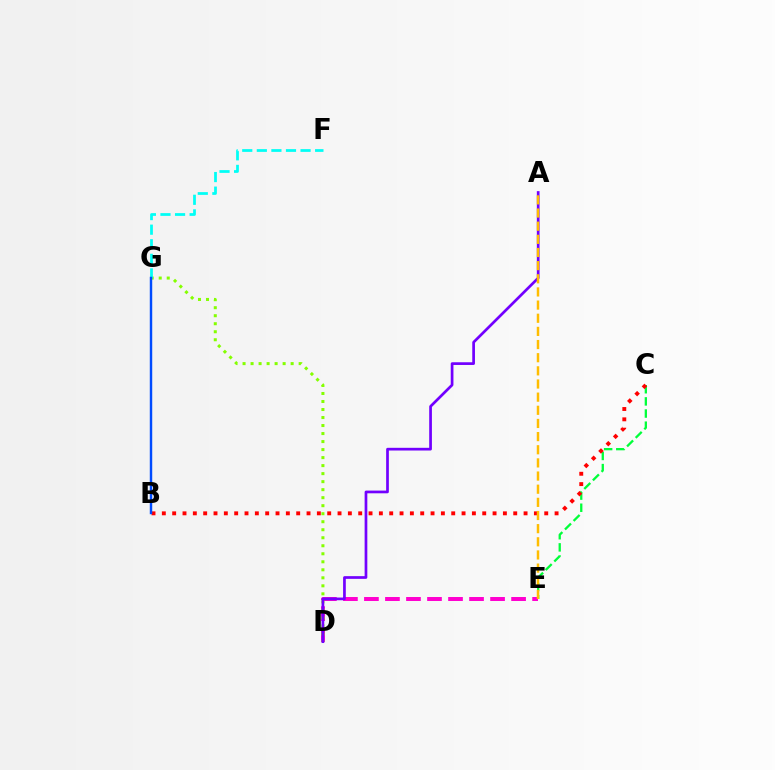{('D', 'E'): [{'color': '#ff00cf', 'line_style': 'dashed', 'thickness': 2.86}], ('D', 'G'): [{'color': '#84ff00', 'line_style': 'dotted', 'thickness': 2.18}], ('F', 'G'): [{'color': '#00fff6', 'line_style': 'dashed', 'thickness': 1.98}], ('C', 'E'): [{'color': '#00ff39', 'line_style': 'dashed', 'thickness': 1.65}], ('A', 'D'): [{'color': '#7200ff', 'line_style': 'solid', 'thickness': 1.95}], ('B', 'C'): [{'color': '#ff0000', 'line_style': 'dotted', 'thickness': 2.81}], ('A', 'E'): [{'color': '#ffbd00', 'line_style': 'dashed', 'thickness': 1.79}], ('B', 'G'): [{'color': '#004bff', 'line_style': 'solid', 'thickness': 1.75}]}